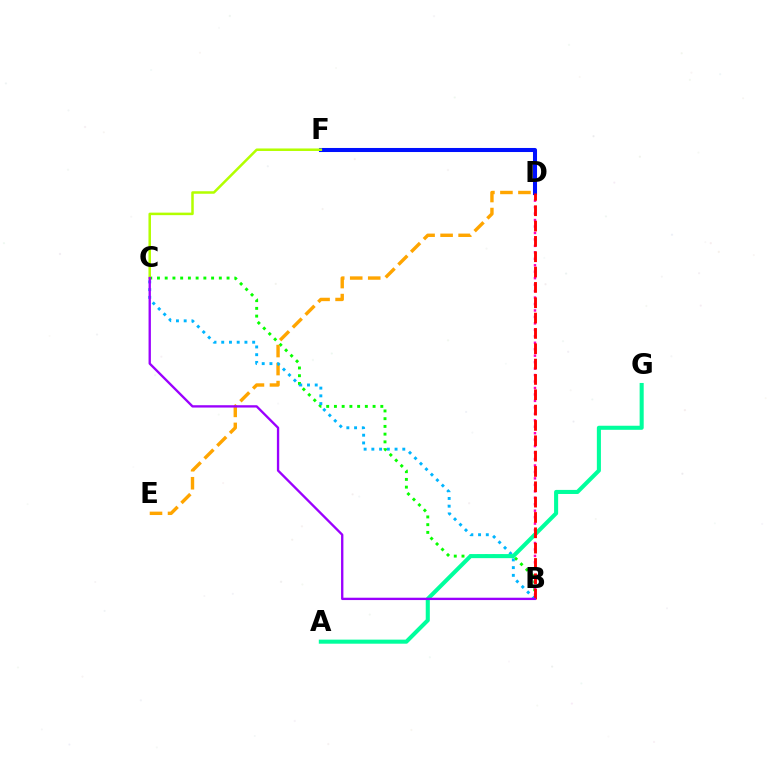{('B', 'C'): [{'color': '#08ff00', 'line_style': 'dotted', 'thickness': 2.1}, {'color': '#00b5ff', 'line_style': 'dotted', 'thickness': 2.1}, {'color': '#9b00ff', 'line_style': 'solid', 'thickness': 1.69}], ('D', 'E'): [{'color': '#ffa500', 'line_style': 'dashed', 'thickness': 2.45}], ('A', 'G'): [{'color': '#00ff9d', 'line_style': 'solid', 'thickness': 2.93}], ('B', 'D'): [{'color': '#ff00bd', 'line_style': 'dotted', 'thickness': 1.75}, {'color': '#ff0000', 'line_style': 'dashed', 'thickness': 2.08}], ('D', 'F'): [{'color': '#0010ff', 'line_style': 'solid', 'thickness': 2.92}], ('C', 'F'): [{'color': '#b3ff00', 'line_style': 'solid', 'thickness': 1.81}]}